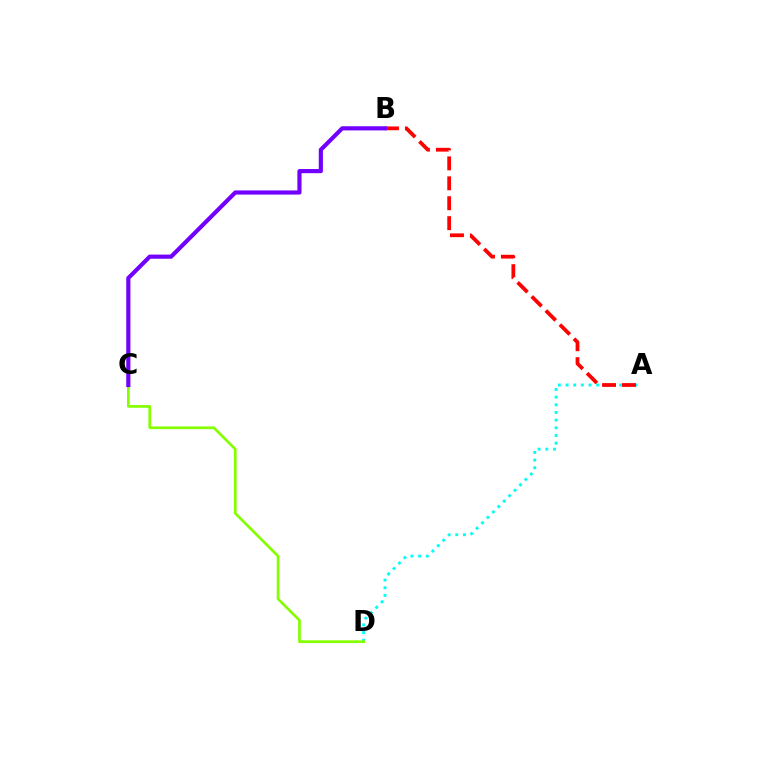{('A', 'D'): [{'color': '#00fff6', 'line_style': 'dotted', 'thickness': 2.08}], ('A', 'B'): [{'color': '#ff0000', 'line_style': 'dashed', 'thickness': 2.71}], ('C', 'D'): [{'color': '#84ff00', 'line_style': 'solid', 'thickness': 1.94}], ('B', 'C'): [{'color': '#7200ff', 'line_style': 'solid', 'thickness': 2.99}]}